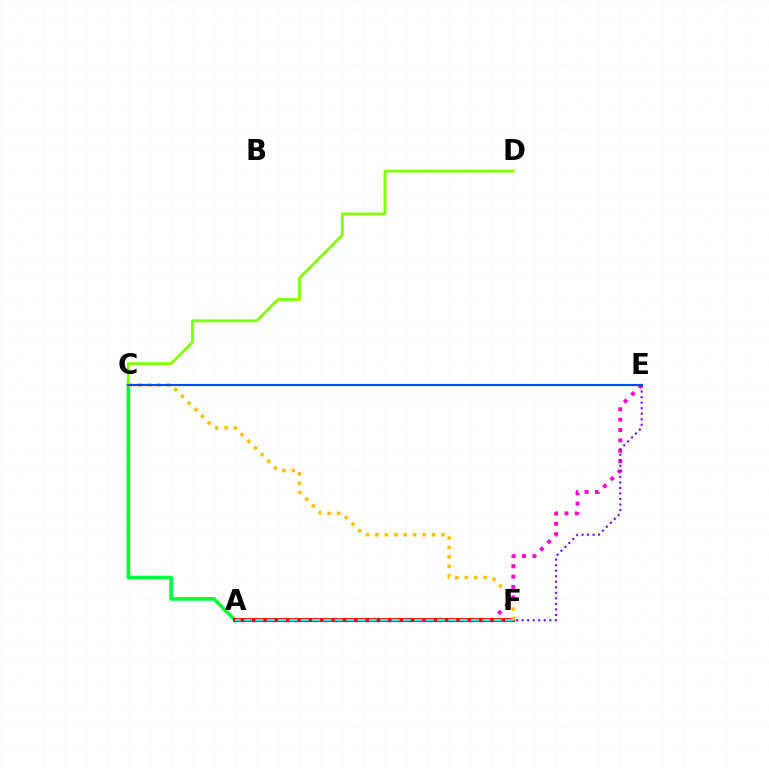{('A', 'E'): [{'color': '#ff00cf', 'line_style': 'dotted', 'thickness': 2.82}], ('E', 'F'): [{'color': '#7200ff', 'line_style': 'dotted', 'thickness': 1.5}], ('A', 'C'): [{'color': '#00ff39', 'line_style': 'solid', 'thickness': 2.63}], ('A', 'F'): [{'color': '#ff0000', 'line_style': 'solid', 'thickness': 2.81}, {'color': '#00fff6', 'line_style': 'dashed', 'thickness': 1.54}], ('C', 'F'): [{'color': '#ffbd00', 'line_style': 'dotted', 'thickness': 2.56}], ('C', 'D'): [{'color': '#84ff00', 'line_style': 'solid', 'thickness': 2.04}], ('C', 'E'): [{'color': '#004bff', 'line_style': 'solid', 'thickness': 1.54}]}